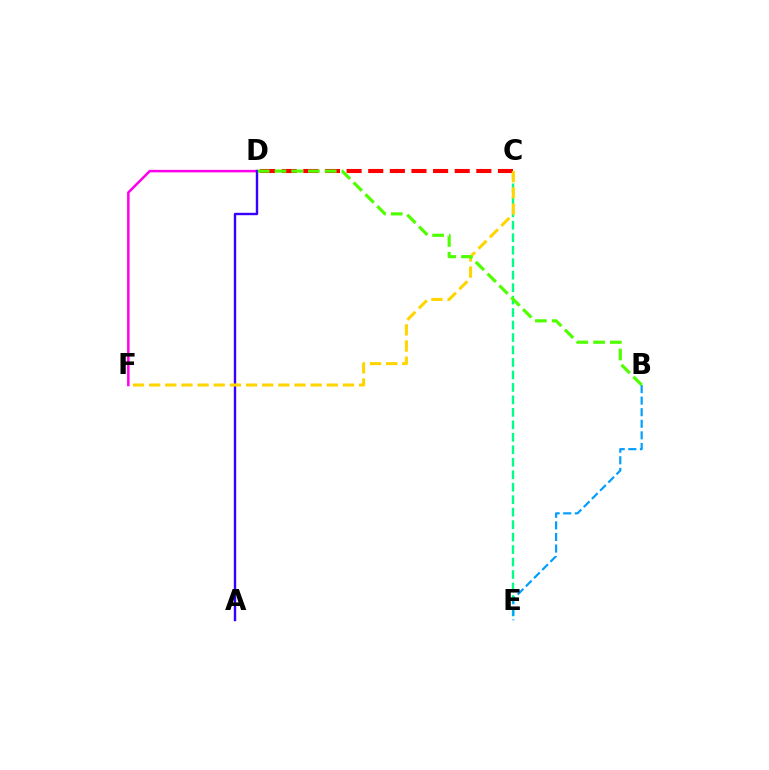{('D', 'F'): [{'color': '#ff00ed', 'line_style': 'solid', 'thickness': 1.8}], ('C', 'E'): [{'color': '#00ff86', 'line_style': 'dashed', 'thickness': 1.69}], ('A', 'D'): [{'color': '#3700ff', 'line_style': 'solid', 'thickness': 1.72}], ('C', 'D'): [{'color': '#ff0000', 'line_style': 'dashed', 'thickness': 2.94}], ('C', 'F'): [{'color': '#ffd500', 'line_style': 'dashed', 'thickness': 2.19}], ('B', 'E'): [{'color': '#009eff', 'line_style': 'dashed', 'thickness': 1.57}], ('B', 'D'): [{'color': '#4fff00', 'line_style': 'dashed', 'thickness': 2.28}]}